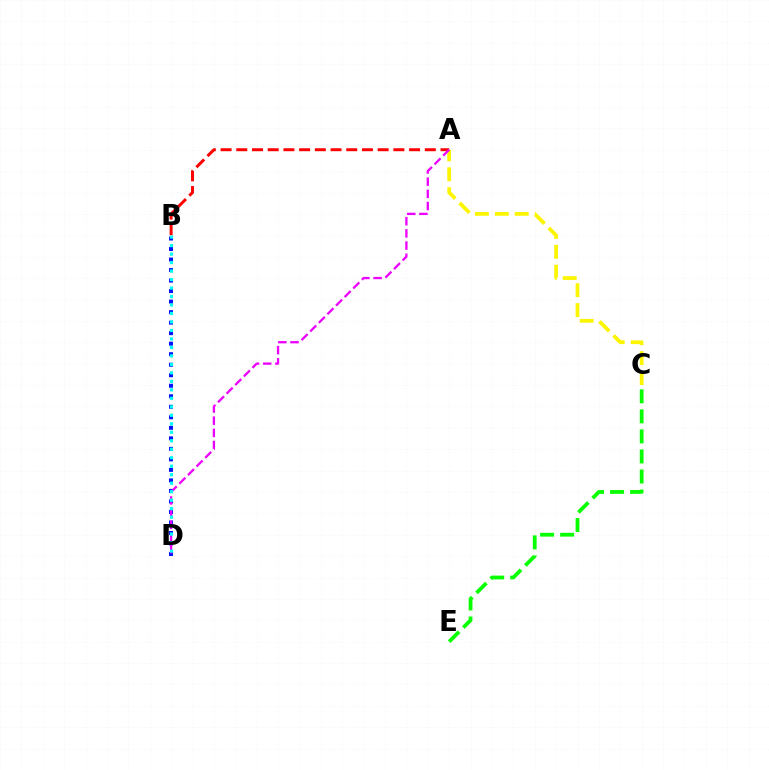{('A', 'C'): [{'color': '#fcf500', 'line_style': 'dashed', 'thickness': 2.71}], ('C', 'E'): [{'color': '#08ff00', 'line_style': 'dashed', 'thickness': 2.72}], ('B', 'D'): [{'color': '#0010ff', 'line_style': 'dotted', 'thickness': 2.86}, {'color': '#00fff6', 'line_style': 'dotted', 'thickness': 2.31}], ('A', 'B'): [{'color': '#ff0000', 'line_style': 'dashed', 'thickness': 2.13}], ('A', 'D'): [{'color': '#ee00ff', 'line_style': 'dashed', 'thickness': 1.66}]}